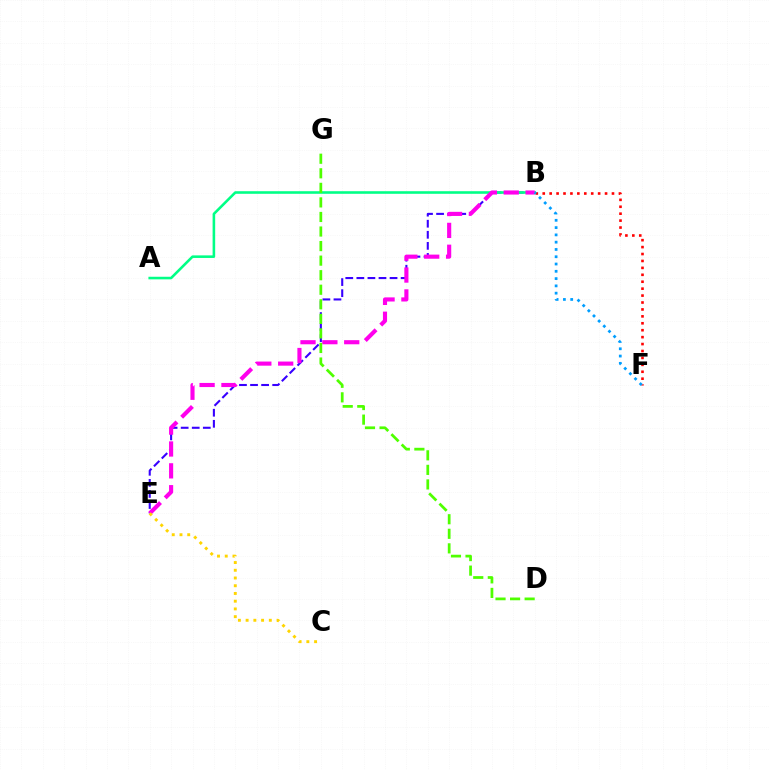{('B', 'E'): [{'color': '#3700ff', 'line_style': 'dashed', 'thickness': 1.5}, {'color': '#ff00ed', 'line_style': 'dashed', 'thickness': 2.97}], ('A', 'B'): [{'color': '#00ff86', 'line_style': 'solid', 'thickness': 1.86}], ('D', 'G'): [{'color': '#4fff00', 'line_style': 'dashed', 'thickness': 1.98}], ('B', 'F'): [{'color': '#ff0000', 'line_style': 'dotted', 'thickness': 1.88}, {'color': '#009eff', 'line_style': 'dotted', 'thickness': 1.98}], ('C', 'E'): [{'color': '#ffd500', 'line_style': 'dotted', 'thickness': 2.1}]}